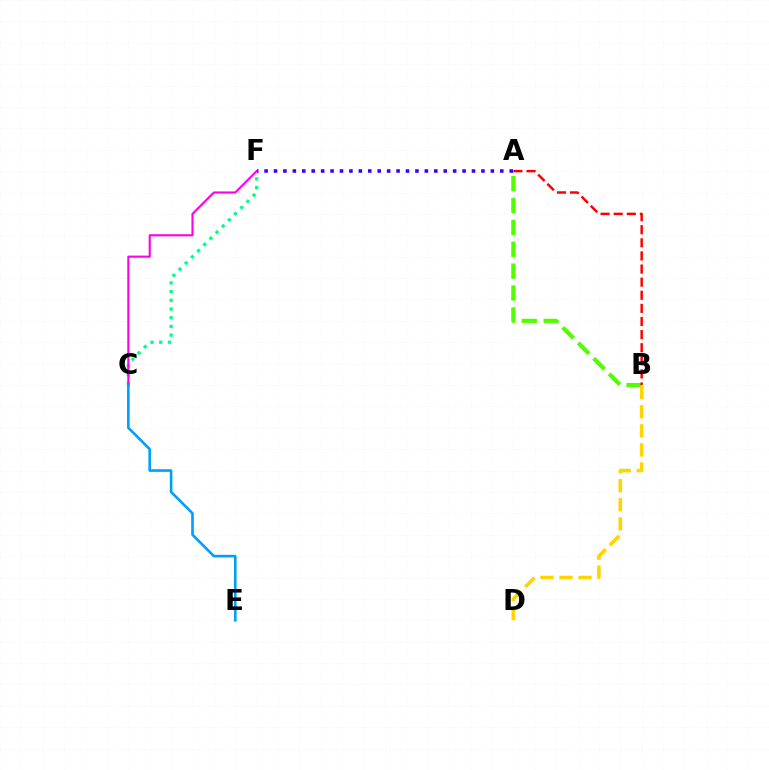{('A', 'B'): [{'color': '#4fff00', 'line_style': 'dashed', 'thickness': 2.97}, {'color': '#ff0000', 'line_style': 'dashed', 'thickness': 1.78}], ('C', 'F'): [{'color': '#00ff86', 'line_style': 'dotted', 'thickness': 2.37}, {'color': '#ff00ed', 'line_style': 'solid', 'thickness': 1.53}], ('B', 'D'): [{'color': '#ffd500', 'line_style': 'dashed', 'thickness': 2.59}], ('A', 'F'): [{'color': '#3700ff', 'line_style': 'dotted', 'thickness': 2.56}], ('C', 'E'): [{'color': '#009eff', 'line_style': 'solid', 'thickness': 1.89}]}